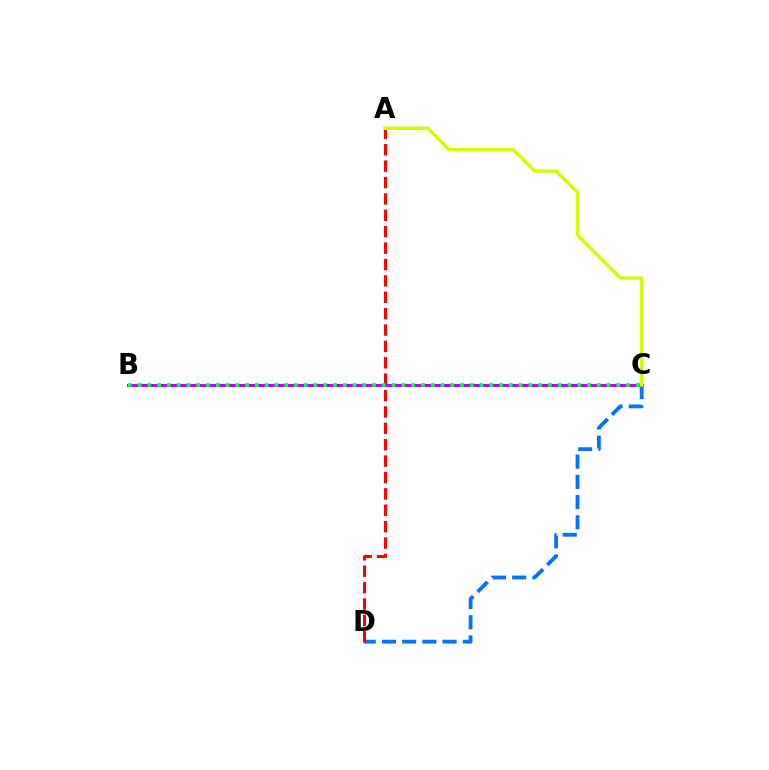{('C', 'D'): [{'color': '#0074ff', 'line_style': 'dashed', 'thickness': 2.75}], ('A', 'D'): [{'color': '#ff0000', 'line_style': 'dashed', 'thickness': 2.23}], ('B', 'C'): [{'color': '#b900ff', 'line_style': 'solid', 'thickness': 2.21}, {'color': '#00ff5c', 'line_style': 'dotted', 'thickness': 2.65}], ('A', 'C'): [{'color': '#d1ff00', 'line_style': 'solid', 'thickness': 2.51}]}